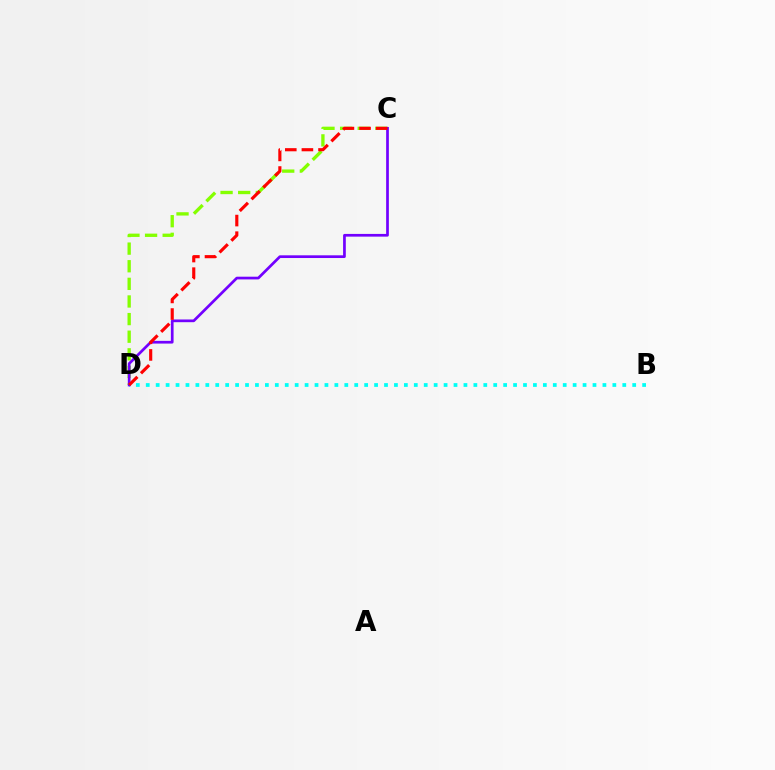{('C', 'D'): [{'color': '#84ff00', 'line_style': 'dashed', 'thickness': 2.39}, {'color': '#7200ff', 'line_style': 'solid', 'thickness': 1.95}, {'color': '#ff0000', 'line_style': 'dashed', 'thickness': 2.26}], ('B', 'D'): [{'color': '#00fff6', 'line_style': 'dotted', 'thickness': 2.7}]}